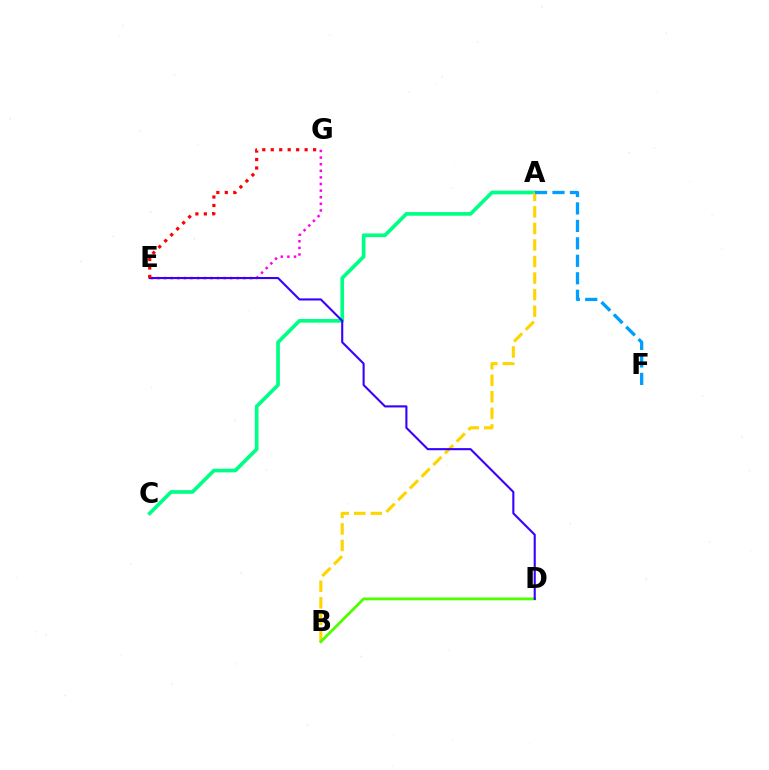{('E', 'G'): [{'color': '#ff00ed', 'line_style': 'dotted', 'thickness': 1.8}, {'color': '#ff0000', 'line_style': 'dotted', 'thickness': 2.3}], ('A', 'C'): [{'color': '#00ff86', 'line_style': 'solid', 'thickness': 2.64}], ('A', 'B'): [{'color': '#ffd500', 'line_style': 'dashed', 'thickness': 2.25}], ('B', 'D'): [{'color': '#4fff00', 'line_style': 'solid', 'thickness': 2.03}], ('D', 'E'): [{'color': '#3700ff', 'line_style': 'solid', 'thickness': 1.51}], ('A', 'F'): [{'color': '#009eff', 'line_style': 'dashed', 'thickness': 2.37}]}